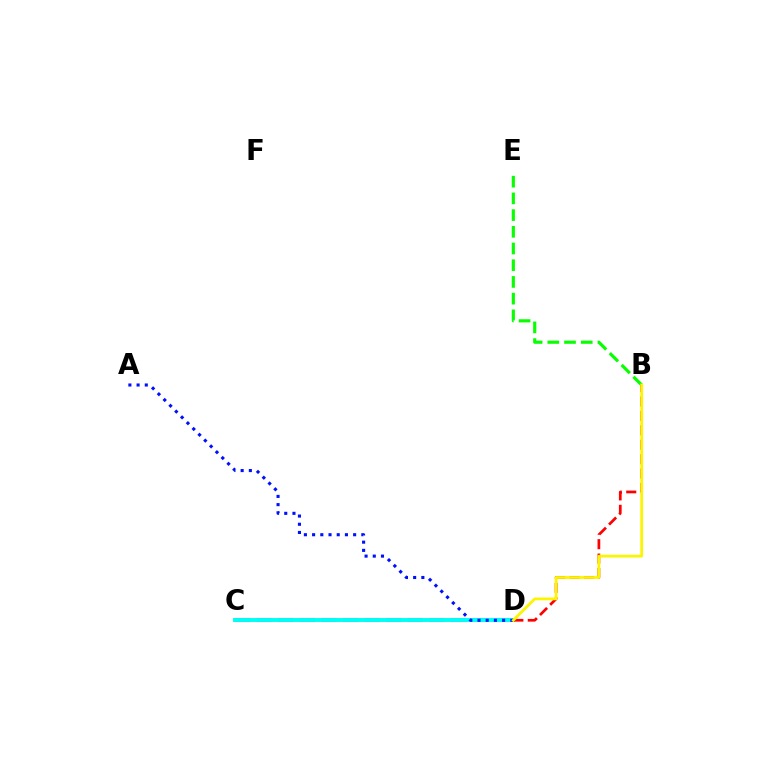{('C', 'D'): [{'color': '#ee00ff', 'line_style': 'dashed', 'thickness': 2.93}, {'color': '#00fff6', 'line_style': 'solid', 'thickness': 2.83}], ('B', 'E'): [{'color': '#08ff00', 'line_style': 'dashed', 'thickness': 2.27}], ('B', 'D'): [{'color': '#ff0000', 'line_style': 'dashed', 'thickness': 1.96}, {'color': '#fcf500', 'line_style': 'solid', 'thickness': 1.99}], ('A', 'D'): [{'color': '#0010ff', 'line_style': 'dotted', 'thickness': 2.23}]}